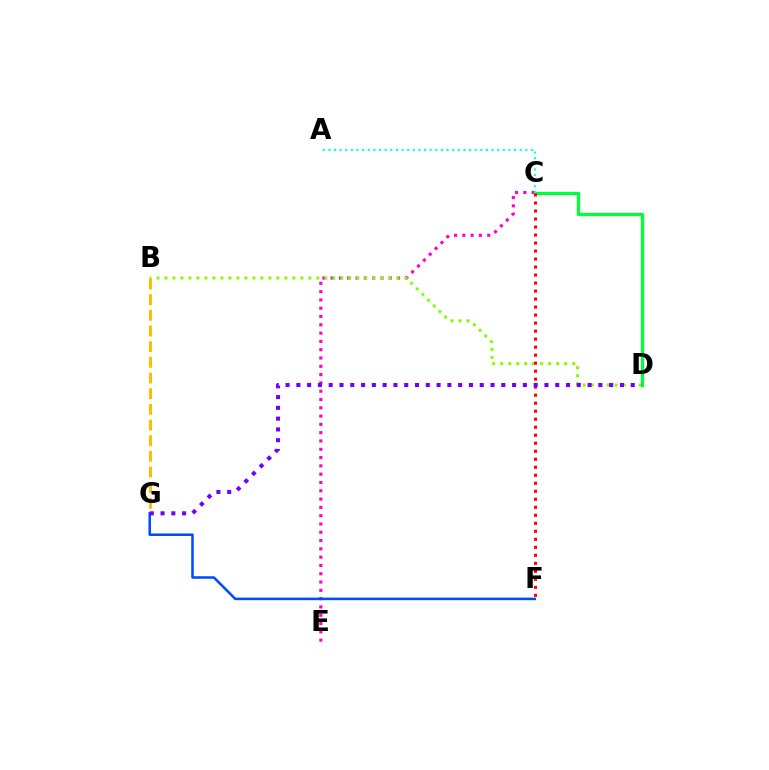{('C', 'E'): [{'color': '#ff00cf', 'line_style': 'dotted', 'thickness': 2.25}], ('B', 'D'): [{'color': '#84ff00', 'line_style': 'dotted', 'thickness': 2.17}], ('C', 'D'): [{'color': '#00ff39', 'line_style': 'solid', 'thickness': 2.36}], ('F', 'G'): [{'color': '#004bff', 'line_style': 'solid', 'thickness': 1.83}], ('A', 'C'): [{'color': '#00fff6', 'line_style': 'dotted', 'thickness': 1.53}], ('C', 'F'): [{'color': '#ff0000', 'line_style': 'dotted', 'thickness': 2.18}], ('B', 'G'): [{'color': '#ffbd00', 'line_style': 'dashed', 'thickness': 2.13}], ('D', 'G'): [{'color': '#7200ff', 'line_style': 'dotted', 'thickness': 2.93}]}